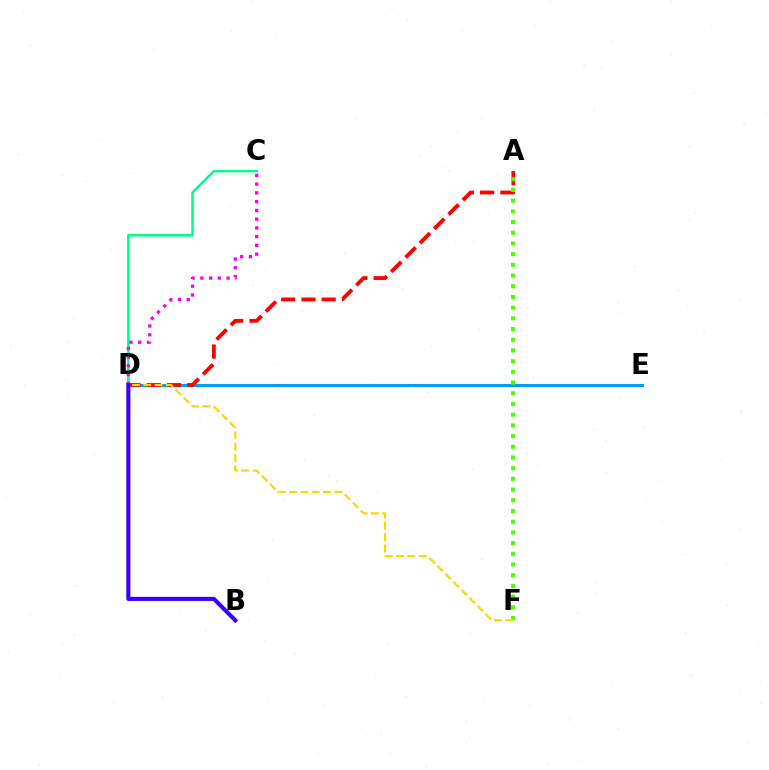{('D', 'E'): [{'color': '#009eff', 'line_style': 'solid', 'thickness': 2.17}], ('A', 'D'): [{'color': '#ff0000', 'line_style': 'dashed', 'thickness': 2.75}], ('A', 'F'): [{'color': '#4fff00', 'line_style': 'dotted', 'thickness': 2.91}], ('C', 'D'): [{'color': '#00ff86', 'line_style': 'solid', 'thickness': 1.81}, {'color': '#ff00ed', 'line_style': 'dotted', 'thickness': 2.38}], ('D', 'F'): [{'color': '#ffd500', 'line_style': 'dashed', 'thickness': 1.54}], ('B', 'D'): [{'color': '#3700ff', 'line_style': 'solid', 'thickness': 2.95}]}